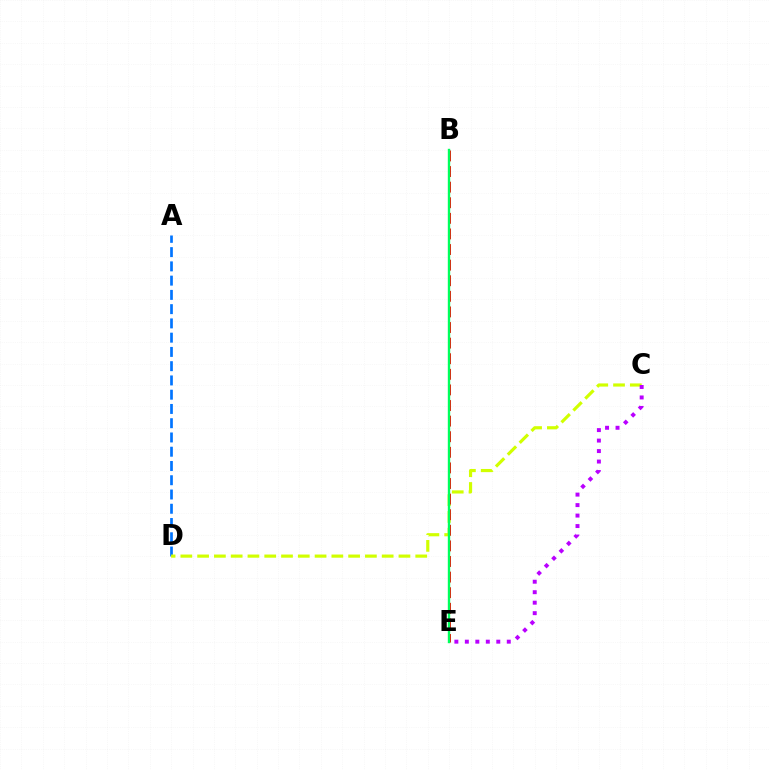{('A', 'D'): [{'color': '#0074ff', 'line_style': 'dashed', 'thickness': 1.94}], ('C', 'D'): [{'color': '#d1ff00', 'line_style': 'dashed', 'thickness': 2.28}], ('B', 'E'): [{'color': '#ff0000', 'line_style': 'dashed', 'thickness': 2.12}, {'color': '#00ff5c', 'line_style': 'solid', 'thickness': 1.71}], ('C', 'E'): [{'color': '#b900ff', 'line_style': 'dotted', 'thickness': 2.85}]}